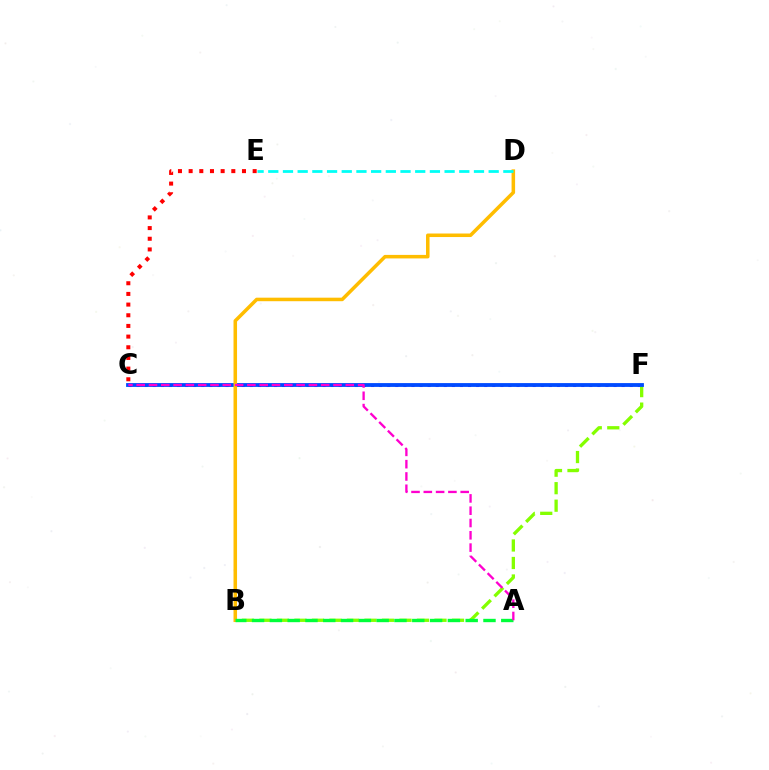{('C', 'F'): [{'color': '#7200ff', 'line_style': 'dotted', 'thickness': 2.2}, {'color': '#004bff', 'line_style': 'solid', 'thickness': 2.75}], ('B', 'F'): [{'color': '#84ff00', 'line_style': 'dashed', 'thickness': 2.38}], ('B', 'D'): [{'color': '#ffbd00', 'line_style': 'solid', 'thickness': 2.54}], ('C', 'E'): [{'color': '#ff0000', 'line_style': 'dotted', 'thickness': 2.9}], ('A', 'B'): [{'color': '#00ff39', 'line_style': 'dashed', 'thickness': 2.42}], ('D', 'E'): [{'color': '#00fff6', 'line_style': 'dashed', 'thickness': 2.0}], ('A', 'C'): [{'color': '#ff00cf', 'line_style': 'dashed', 'thickness': 1.67}]}